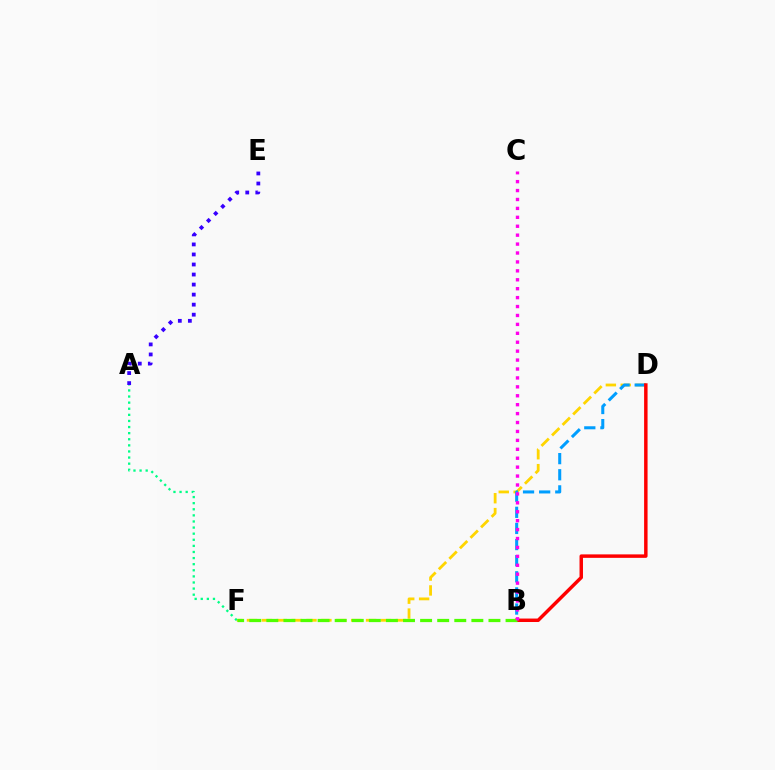{('D', 'F'): [{'color': '#ffd500', 'line_style': 'dashed', 'thickness': 2.02}], ('A', 'E'): [{'color': '#3700ff', 'line_style': 'dotted', 'thickness': 2.73}], ('A', 'F'): [{'color': '#00ff86', 'line_style': 'dotted', 'thickness': 1.66}], ('B', 'D'): [{'color': '#009eff', 'line_style': 'dashed', 'thickness': 2.19}, {'color': '#ff0000', 'line_style': 'solid', 'thickness': 2.49}], ('B', 'F'): [{'color': '#4fff00', 'line_style': 'dashed', 'thickness': 2.32}], ('B', 'C'): [{'color': '#ff00ed', 'line_style': 'dotted', 'thickness': 2.42}]}